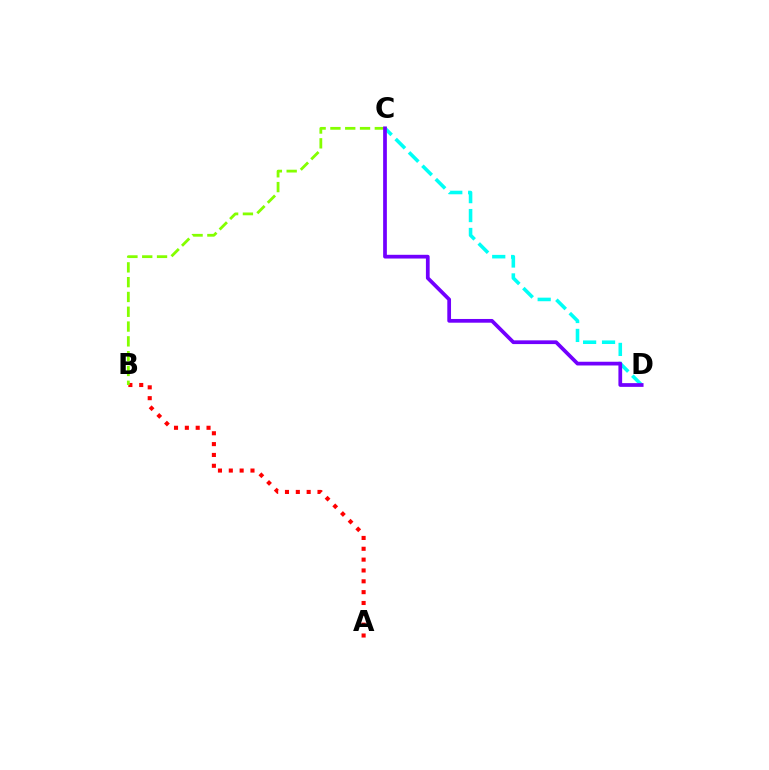{('C', 'D'): [{'color': '#00fff6', 'line_style': 'dashed', 'thickness': 2.57}, {'color': '#7200ff', 'line_style': 'solid', 'thickness': 2.69}], ('A', 'B'): [{'color': '#ff0000', 'line_style': 'dotted', 'thickness': 2.95}], ('B', 'C'): [{'color': '#84ff00', 'line_style': 'dashed', 'thickness': 2.01}]}